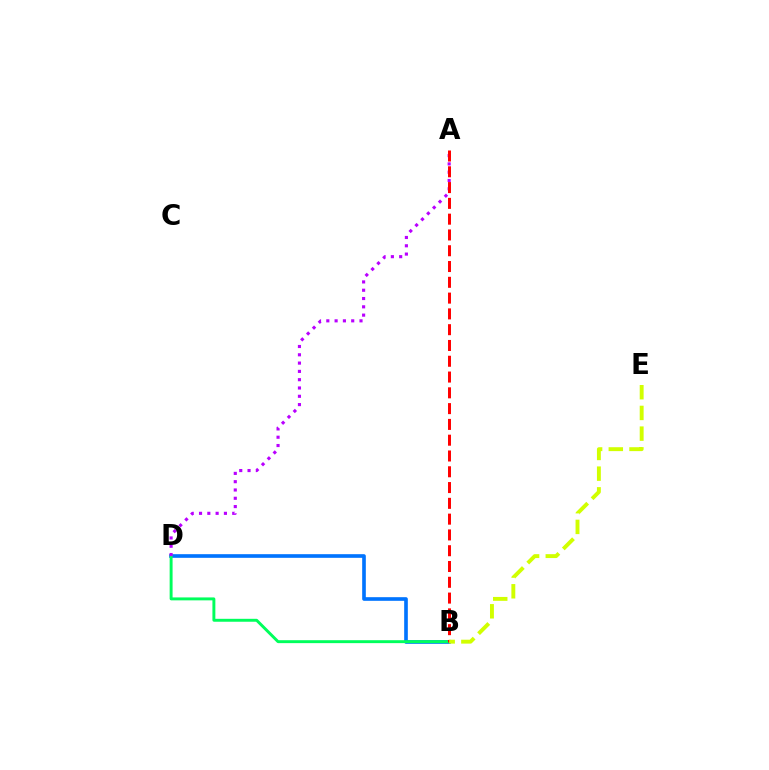{('B', 'D'): [{'color': '#0074ff', 'line_style': 'solid', 'thickness': 2.62}, {'color': '#00ff5c', 'line_style': 'solid', 'thickness': 2.11}], ('A', 'D'): [{'color': '#b900ff', 'line_style': 'dotted', 'thickness': 2.26}], ('A', 'B'): [{'color': '#ff0000', 'line_style': 'dashed', 'thickness': 2.14}], ('B', 'E'): [{'color': '#d1ff00', 'line_style': 'dashed', 'thickness': 2.81}]}